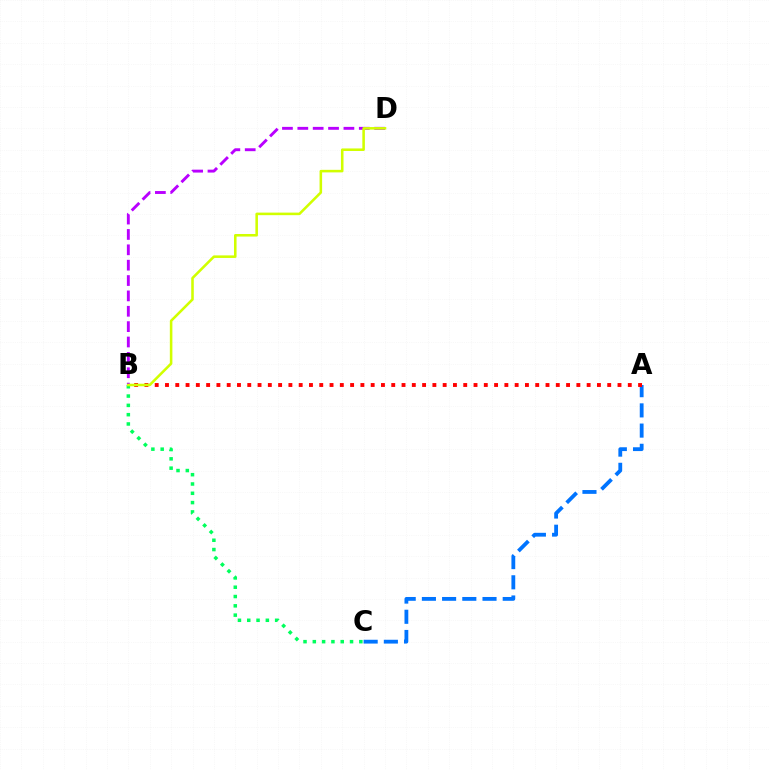{('B', 'C'): [{'color': '#00ff5c', 'line_style': 'dotted', 'thickness': 2.53}], ('A', 'C'): [{'color': '#0074ff', 'line_style': 'dashed', 'thickness': 2.74}], ('B', 'D'): [{'color': '#b900ff', 'line_style': 'dashed', 'thickness': 2.09}, {'color': '#d1ff00', 'line_style': 'solid', 'thickness': 1.84}], ('A', 'B'): [{'color': '#ff0000', 'line_style': 'dotted', 'thickness': 2.79}]}